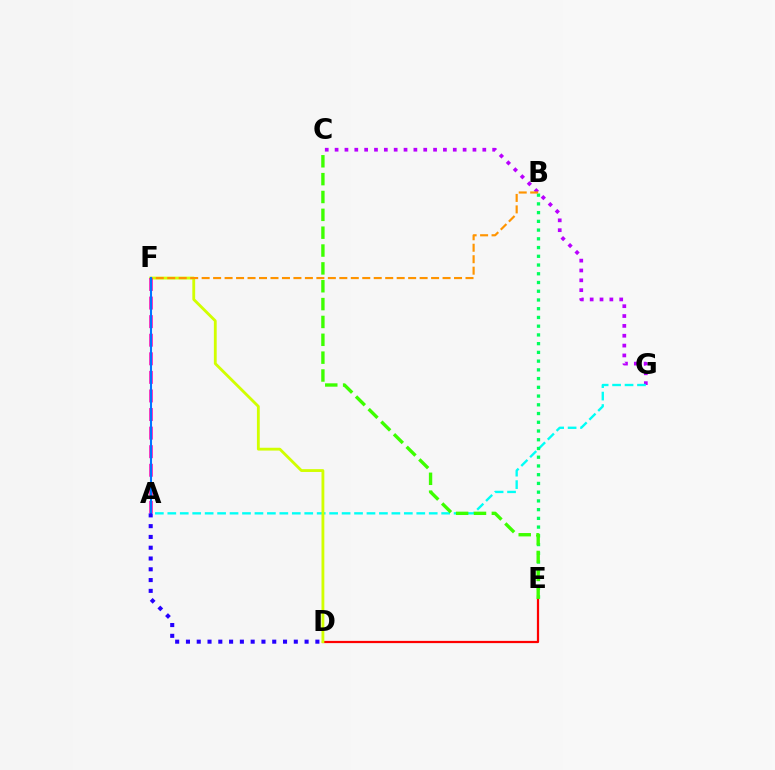{('C', 'G'): [{'color': '#b900ff', 'line_style': 'dotted', 'thickness': 2.68}], ('D', 'E'): [{'color': '#ff0000', 'line_style': 'solid', 'thickness': 1.6}], ('A', 'G'): [{'color': '#00fff6', 'line_style': 'dashed', 'thickness': 1.69}], ('D', 'F'): [{'color': '#d1ff00', 'line_style': 'solid', 'thickness': 2.03}], ('A', 'F'): [{'color': '#ff00ac', 'line_style': 'dashed', 'thickness': 2.52}, {'color': '#0074ff', 'line_style': 'solid', 'thickness': 1.5}], ('B', 'E'): [{'color': '#00ff5c', 'line_style': 'dotted', 'thickness': 2.37}], ('B', 'F'): [{'color': '#ff9400', 'line_style': 'dashed', 'thickness': 1.56}], ('C', 'E'): [{'color': '#3dff00', 'line_style': 'dashed', 'thickness': 2.43}], ('A', 'D'): [{'color': '#2500ff', 'line_style': 'dotted', 'thickness': 2.93}]}